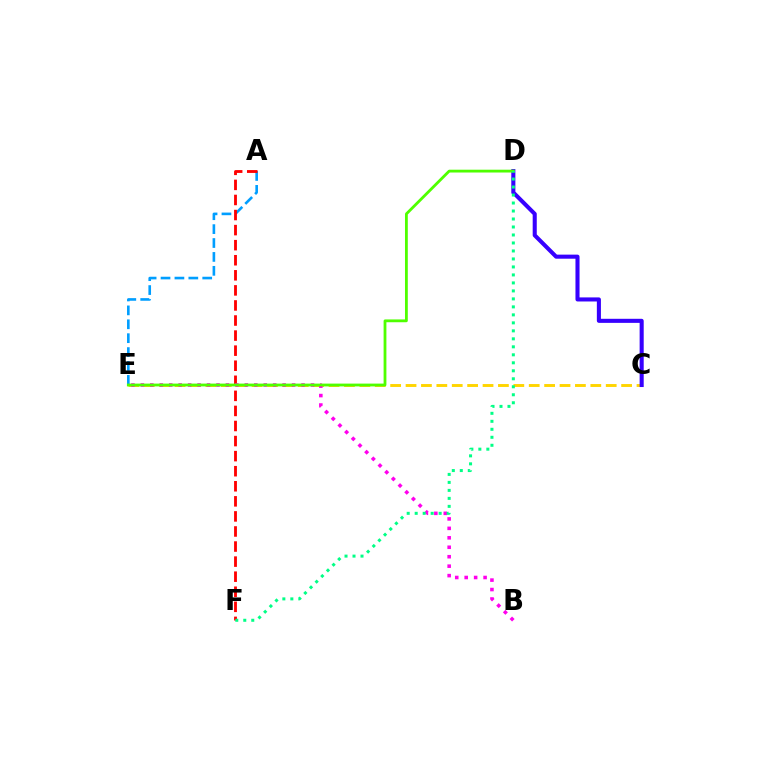{('A', 'E'): [{'color': '#009eff', 'line_style': 'dashed', 'thickness': 1.89}], ('C', 'E'): [{'color': '#ffd500', 'line_style': 'dashed', 'thickness': 2.09}], ('C', 'D'): [{'color': '#3700ff', 'line_style': 'solid', 'thickness': 2.93}], ('A', 'F'): [{'color': '#ff0000', 'line_style': 'dashed', 'thickness': 2.05}], ('B', 'E'): [{'color': '#ff00ed', 'line_style': 'dotted', 'thickness': 2.57}], ('D', 'E'): [{'color': '#4fff00', 'line_style': 'solid', 'thickness': 2.02}], ('D', 'F'): [{'color': '#00ff86', 'line_style': 'dotted', 'thickness': 2.17}]}